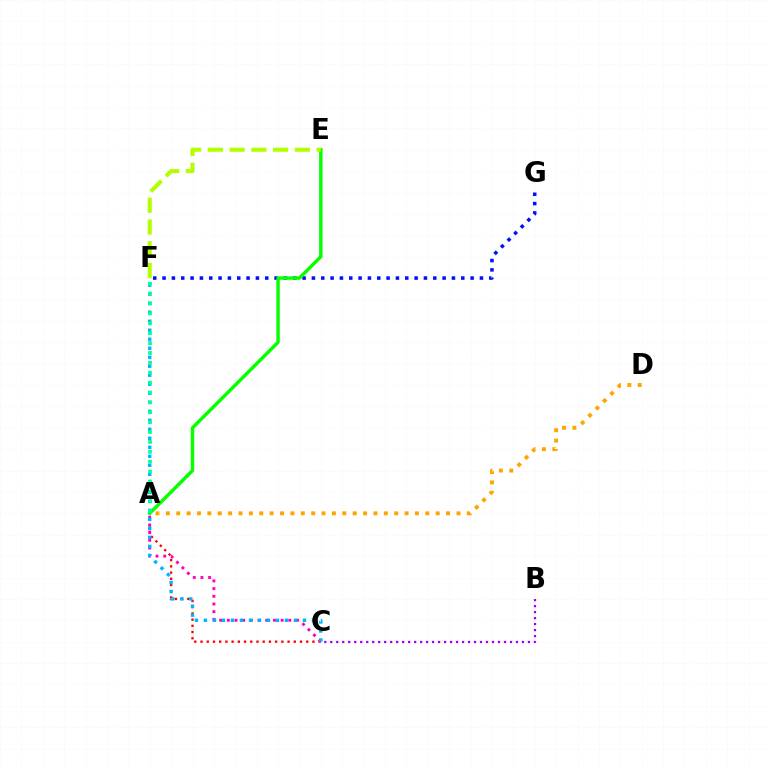{('A', 'C'): [{'color': '#ff0000', 'line_style': 'dotted', 'thickness': 1.69}, {'color': '#ff00bd', 'line_style': 'dotted', 'thickness': 2.09}], ('B', 'C'): [{'color': '#9b00ff', 'line_style': 'dotted', 'thickness': 1.63}], ('F', 'G'): [{'color': '#0010ff', 'line_style': 'dotted', 'thickness': 2.54}], ('A', 'E'): [{'color': '#08ff00', 'line_style': 'solid', 'thickness': 2.48}], ('E', 'F'): [{'color': '#b3ff00', 'line_style': 'dashed', 'thickness': 2.95}], ('A', 'D'): [{'color': '#ffa500', 'line_style': 'dotted', 'thickness': 2.82}], ('C', 'F'): [{'color': '#00b5ff', 'line_style': 'dotted', 'thickness': 2.45}], ('A', 'F'): [{'color': '#00ff9d', 'line_style': 'dotted', 'thickness': 2.69}]}